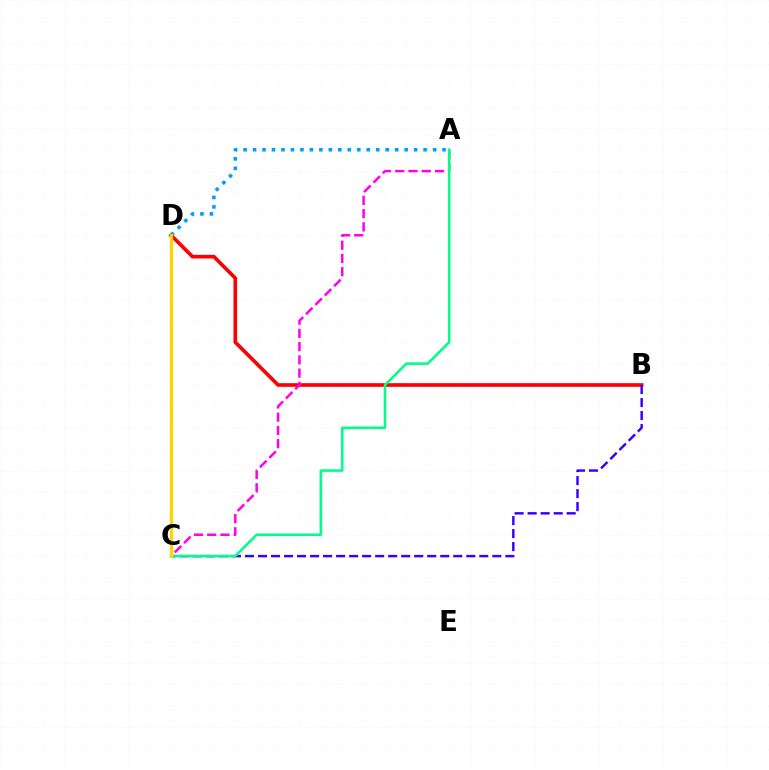{('B', 'D'): [{'color': '#ff0000', 'line_style': 'solid', 'thickness': 2.63}], ('A', 'C'): [{'color': '#ff00ed', 'line_style': 'dashed', 'thickness': 1.8}, {'color': '#00ff86', 'line_style': 'solid', 'thickness': 1.85}], ('A', 'D'): [{'color': '#009eff', 'line_style': 'dotted', 'thickness': 2.57}], ('B', 'C'): [{'color': '#3700ff', 'line_style': 'dashed', 'thickness': 1.77}], ('C', 'D'): [{'color': '#4fff00', 'line_style': 'dashed', 'thickness': 1.55}, {'color': '#ffd500', 'line_style': 'solid', 'thickness': 2.3}]}